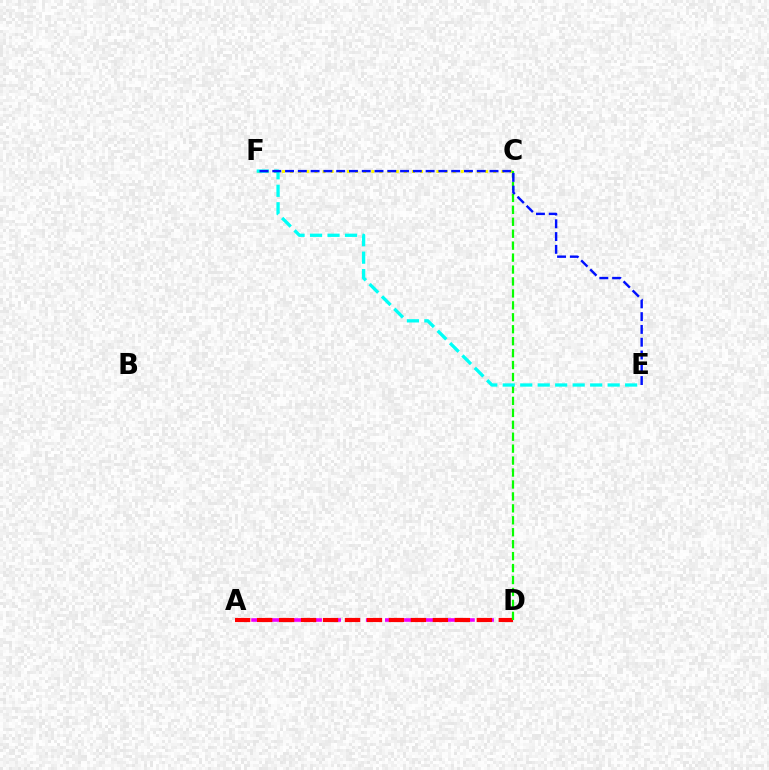{('A', 'D'): [{'color': '#ee00ff', 'line_style': 'dashed', 'thickness': 2.6}, {'color': '#ff0000', 'line_style': 'dashed', 'thickness': 2.98}], ('C', 'F'): [{'color': '#fcf500', 'line_style': 'dotted', 'thickness': 2.21}], ('C', 'D'): [{'color': '#08ff00', 'line_style': 'dashed', 'thickness': 1.62}], ('E', 'F'): [{'color': '#00fff6', 'line_style': 'dashed', 'thickness': 2.38}, {'color': '#0010ff', 'line_style': 'dashed', 'thickness': 1.74}]}